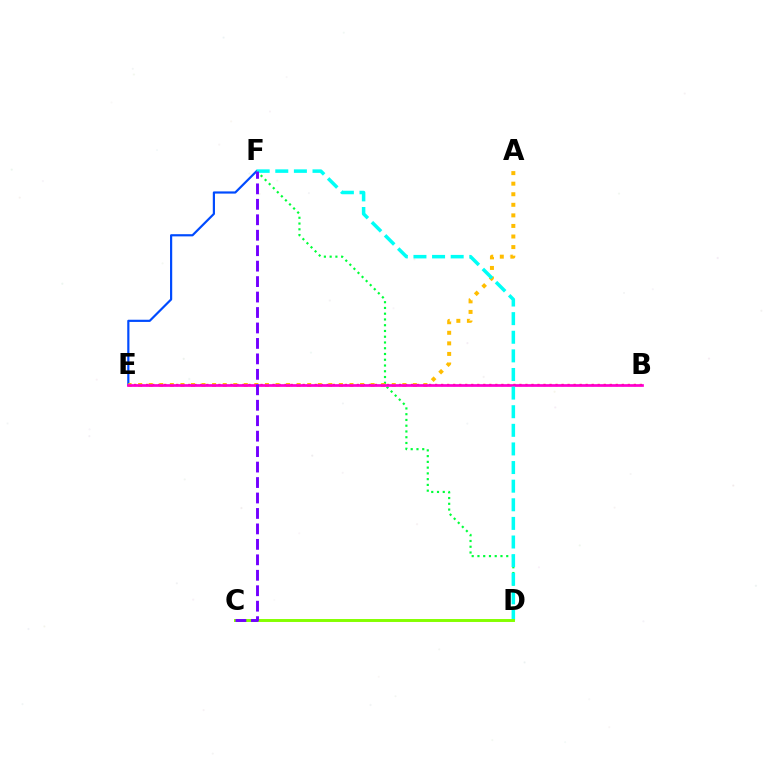{('E', 'F'): [{'color': '#004bff', 'line_style': 'solid', 'thickness': 1.58}], ('D', 'F'): [{'color': '#00ff39', 'line_style': 'dotted', 'thickness': 1.56}, {'color': '#00fff6', 'line_style': 'dashed', 'thickness': 2.53}], ('B', 'E'): [{'color': '#ff0000', 'line_style': 'dotted', 'thickness': 1.64}, {'color': '#ff00cf', 'line_style': 'solid', 'thickness': 1.95}], ('A', 'E'): [{'color': '#ffbd00', 'line_style': 'dotted', 'thickness': 2.87}], ('C', 'D'): [{'color': '#84ff00', 'line_style': 'solid', 'thickness': 2.12}], ('C', 'F'): [{'color': '#7200ff', 'line_style': 'dashed', 'thickness': 2.1}]}